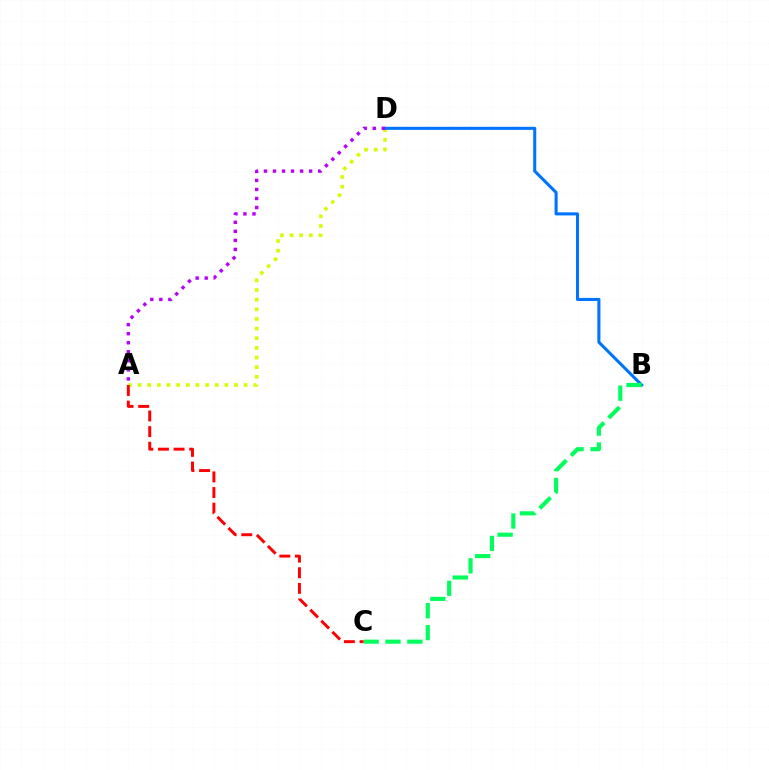{('A', 'D'): [{'color': '#d1ff00', 'line_style': 'dotted', 'thickness': 2.62}, {'color': '#b900ff', 'line_style': 'dotted', 'thickness': 2.46}], ('B', 'D'): [{'color': '#0074ff', 'line_style': 'solid', 'thickness': 2.21}], ('B', 'C'): [{'color': '#00ff5c', 'line_style': 'dashed', 'thickness': 2.98}], ('A', 'C'): [{'color': '#ff0000', 'line_style': 'dashed', 'thickness': 2.12}]}